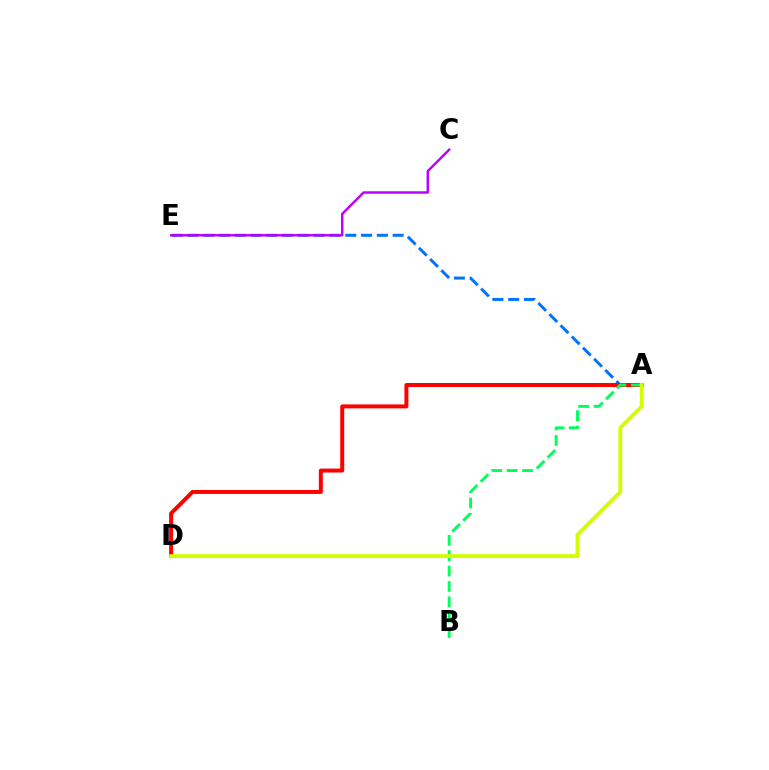{('A', 'E'): [{'color': '#0074ff', 'line_style': 'dashed', 'thickness': 2.15}], ('C', 'E'): [{'color': '#b900ff', 'line_style': 'solid', 'thickness': 1.74}], ('A', 'D'): [{'color': '#ff0000', 'line_style': 'solid', 'thickness': 2.86}, {'color': '#d1ff00', 'line_style': 'solid', 'thickness': 2.79}], ('A', 'B'): [{'color': '#00ff5c', 'line_style': 'dashed', 'thickness': 2.09}]}